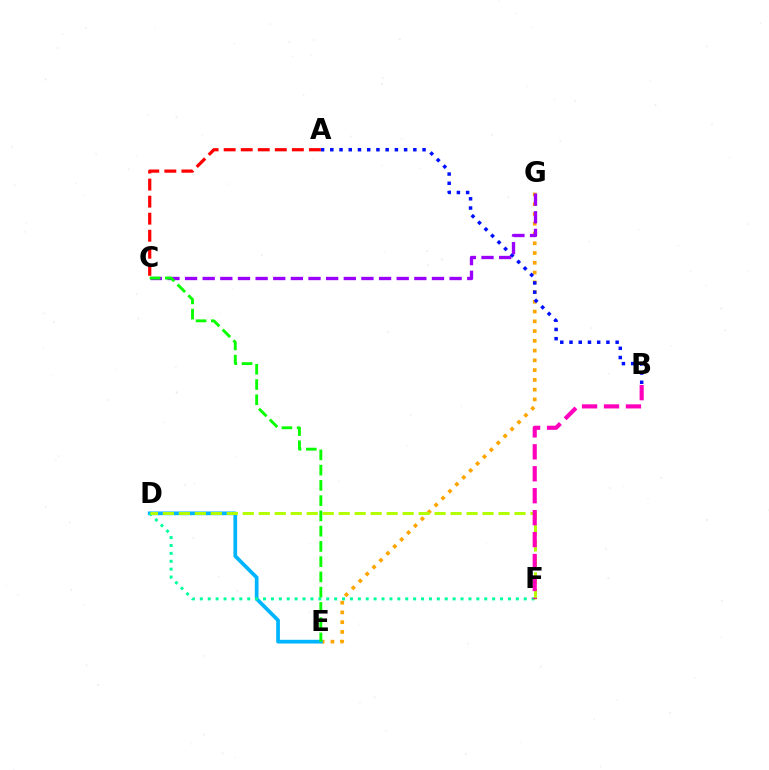{('E', 'G'): [{'color': '#ffa500', 'line_style': 'dotted', 'thickness': 2.65}], ('A', 'B'): [{'color': '#0010ff', 'line_style': 'dotted', 'thickness': 2.51}], ('C', 'G'): [{'color': '#9b00ff', 'line_style': 'dashed', 'thickness': 2.4}], ('D', 'E'): [{'color': '#00b5ff', 'line_style': 'solid', 'thickness': 2.68}], ('D', 'F'): [{'color': '#00ff9d', 'line_style': 'dotted', 'thickness': 2.15}, {'color': '#b3ff00', 'line_style': 'dashed', 'thickness': 2.17}], ('A', 'C'): [{'color': '#ff0000', 'line_style': 'dashed', 'thickness': 2.32}], ('C', 'E'): [{'color': '#08ff00', 'line_style': 'dashed', 'thickness': 2.07}], ('B', 'F'): [{'color': '#ff00bd', 'line_style': 'dashed', 'thickness': 2.98}]}